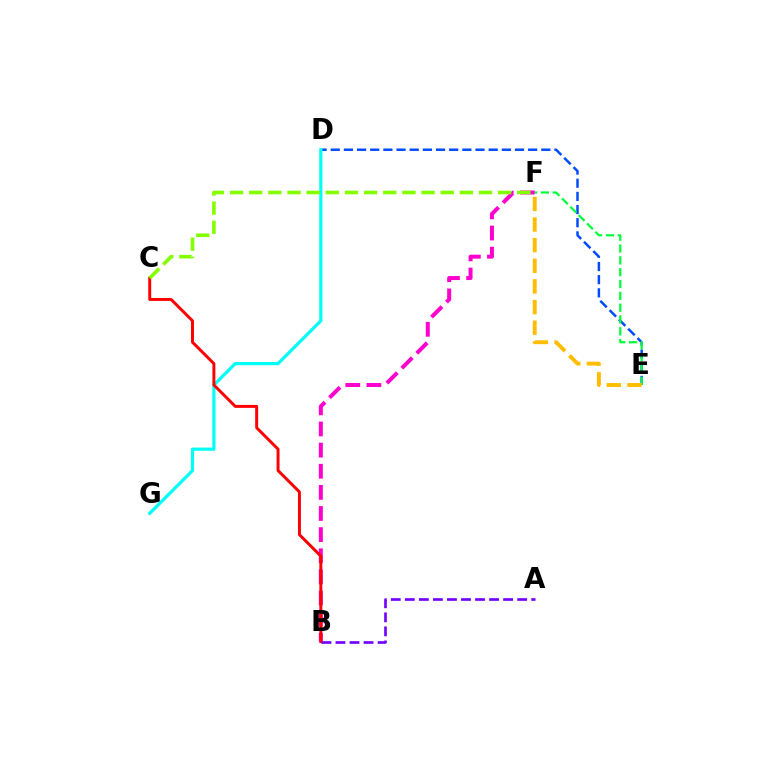{('B', 'F'): [{'color': '#ff00cf', 'line_style': 'dashed', 'thickness': 2.87}], ('D', 'E'): [{'color': '#004bff', 'line_style': 'dashed', 'thickness': 1.79}], ('D', 'G'): [{'color': '#00fff6', 'line_style': 'solid', 'thickness': 2.3}], ('B', 'C'): [{'color': '#ff0000', 'line_style': 'solid', 'thickness': 2.13}], ('A', 'B'): [{'color': '#7200ff', 'line_style': 'dashed', 'thickness': 1.91}], ('E', 'F'): [{'color': '#00ff39', 'line_style': 'dashed', 'thickness': 1.61}, {'color': '#ffbd00', 'line_style': 'dashed', 'thickness': 2.8}], ('C', 'F'): [{'color': '#84ff00', 'line_style': 'dashed', 'thickness': 2.6}]}